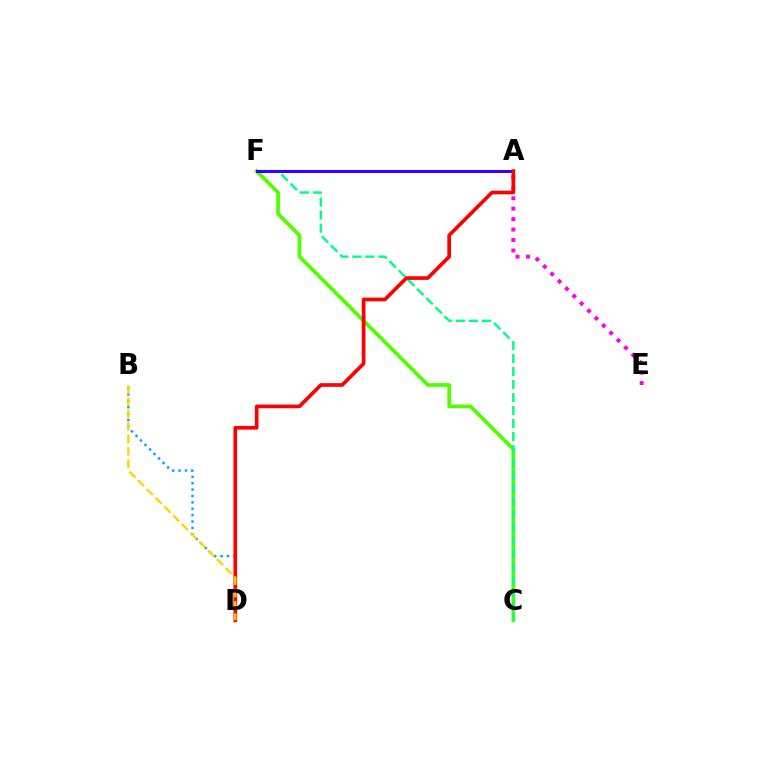{('A', 'E'): [{'color': '#ff00ed', 'line_style': 'dotted', 'thickness': 2.84}], ('C', 'F'): [{'color': '#4fff00', 'line_style': 'solid', 'thickness': 2.69}, {'color': '#00ff86', 'line_style': 'dashed', 'thickness': 1.77}], ('B', 'D'): [{'color': '#009eff', 'line_style': 'dotted', 'thickness': 1.74}, {'color': '#ffd500', 'line_style': 'dashed', 'thickness': 1.68}], ('A', 'F'): [{'color': '#3700ff', 'line_style': 'solid', 'thickness': 2.19}], ('A', 'D'): [{'color': '#ff0000', 'line_style': 'solid', 'thickness': 2.64}]}